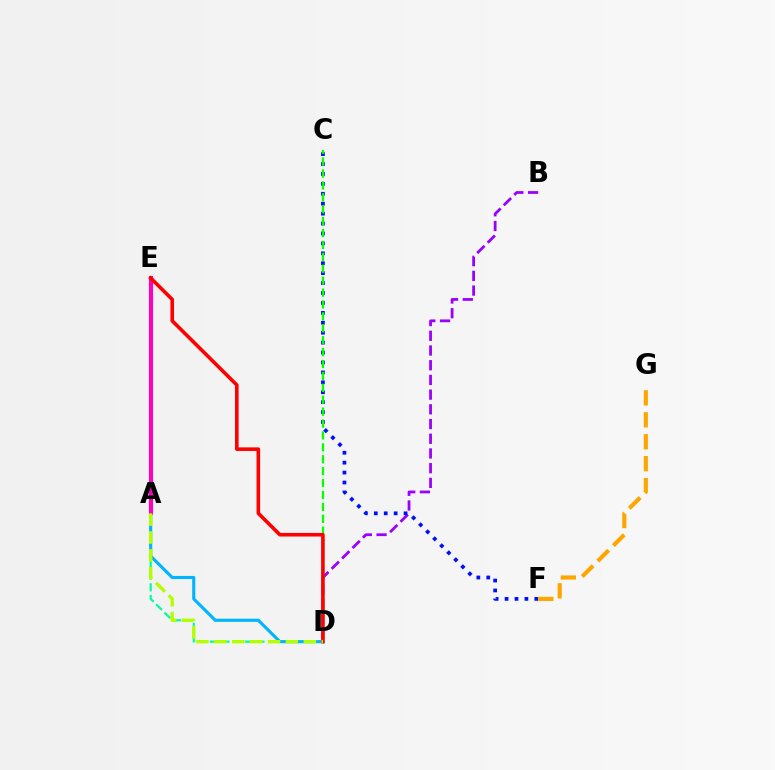{('B', 'D'): [{'color': '#9b00ff', 'line_style': 'dashed', 'thickness': 2.0}], ('C', 'F'): [{'color': '#0010ff', 'line_style': 'dotted', 'thickness': 2.7}], ('A', 'D'): [{'color': '#00ff9d', 'line_style': 'dashed', 'thickness': 1.58}, {'color': '#b3ff00', 'line_style': 'dashed', 'thickness': 2.43}], ('D', 'E'): [{'color': '#00b5ff', 'line_style': 'solid', 'thickness': 2.24}, {'color': '#ff0000', 'line_style': 'solid', 'thickness': 2.59}], ('A', 'E'): [{'color': '#ff00bd', 'line_style': 'solid', 'thickness': 2.97}], ('C', 'D'): [{'color': '#08ff00', 'line_style': 'dashed', 'thickness': 1.62}], ('F', 'G'): [{'color': '#ffa500', 'line_style': 'dashed', 'thickness': 2.98}]}